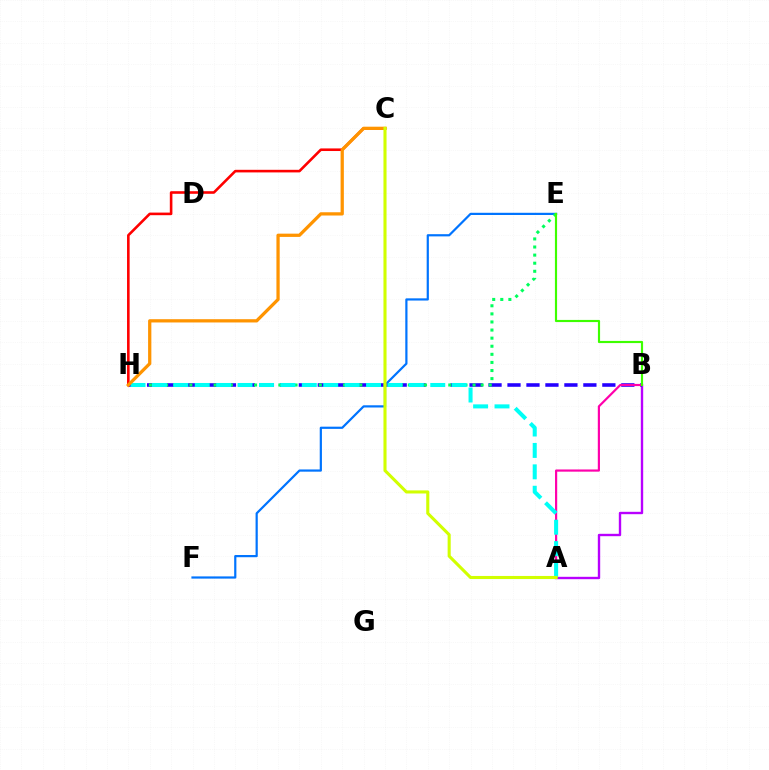{('A', 'B'): [{'color': '#b900ff', 'line_style': 'solid', 'thickness': 1.71}, {'color': '#ff00ac', 'line_style': 'solid', 'thickness': 1.57}], ('E', 'F'): [{'color': '#0074ff', 'line_style': 'solid', 'thickness': 1.59}], ('B', 'H'): [{'color': '#2500ff', 'line_style': 'dashed', 'thickness': 2.58}], ('E', 'H'): [{'color': '#00ff5c', 'line_style': 'dotted', 'thickness': 2.2}], ('C', 'H'): [{'color': '#ff0000', 'line_style': 'solid', 'thickness': 1.87}, {'color': '#ff9400', 'line_style': 'solid', 'thickness': 2.35}], ('A', 'H'): [{'color': '#00fff6', 'line_style': 'dashed', 'thickness': 2.91}], ('B', 'E'): [{'color': '#3dff00', 'line_style': 'solid', 'thickness': 1.55}], ('A', 'C'): [{'color': '#d1ff00', 'line_style': 'solid', 'thickness': 2.22}]}